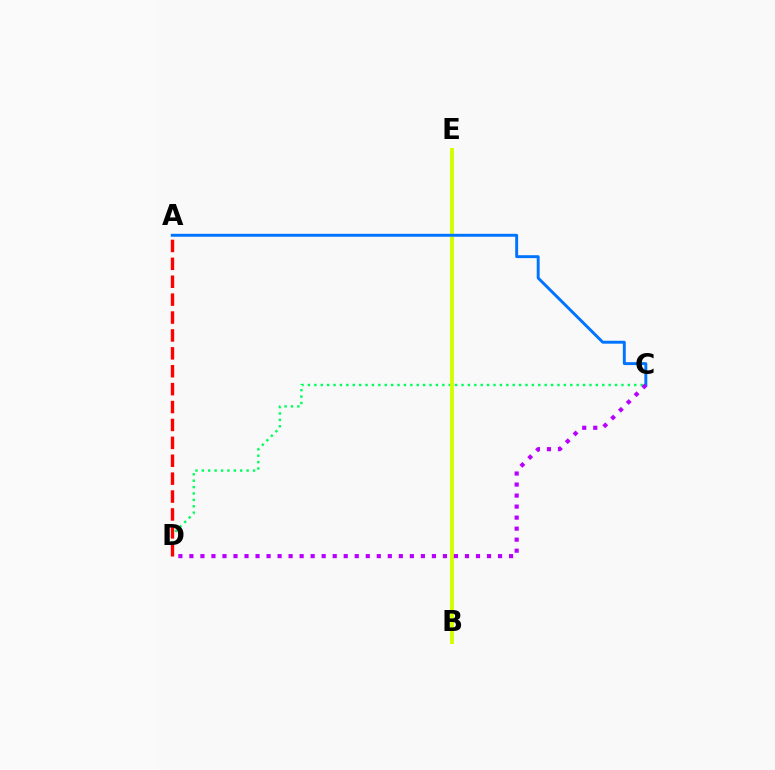{('C', 'D'): [{'color': '#00ff5c', 'line_style': 'dotted', 'thickness': 1.74}, {'color': '#b900ff', 'line_style': 'dotted', 'thickness': 2.99}], ('B', 'E'): [{'color': '#d1ff00', 'line_style': 'solid', 'thickness': 2.8}], ('A', 'D'): [{'color': '#ff0000', 'line_style': 'dashed', 'thickness': 2.43}], ('A', 'C'): [{'color': '#0074ff', 'line_style': 'solid', 'thickness': 2.11}]}